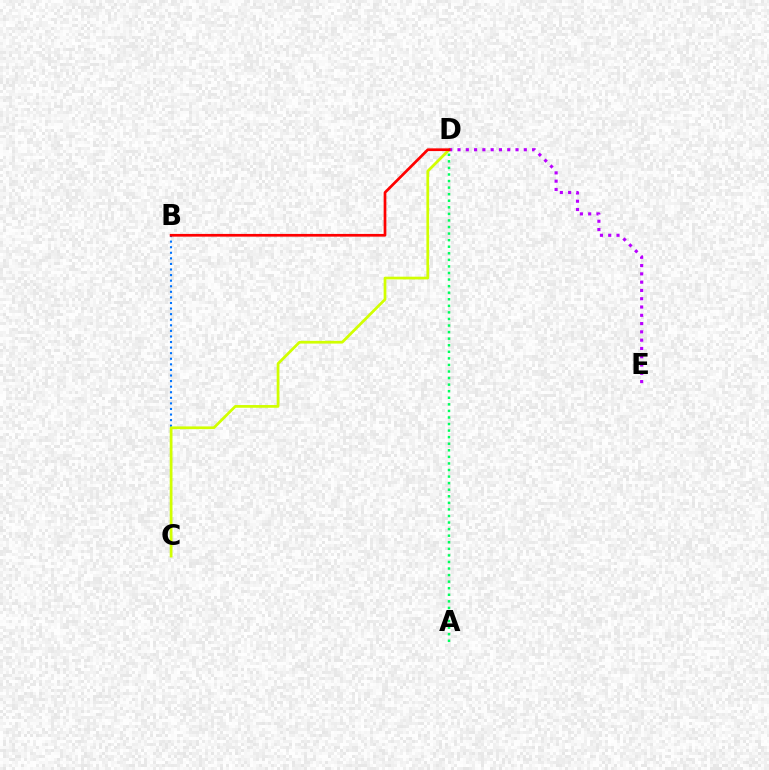{('B', 'C'): [{'color': '#0074ff', 'line_style': 'dotted', 'thickness': 1.52}], ('C', 'D'): [{'color': '#d1ff00', 'line_style': 'solid', 'thickness': 1.97}], ('A', 'D'): [{'color': '#00ff5c', 'line_style': 'dotted', 'thickness': 1.78}], ('D', 'E'): [{'color': '#b900ff', 'line_style': 'dotted', 'thickness': 2.25}], ('B', 'D'): [{'color': '#ff0000', 'line_style': 'solid', 'thickness': 1.95}]}